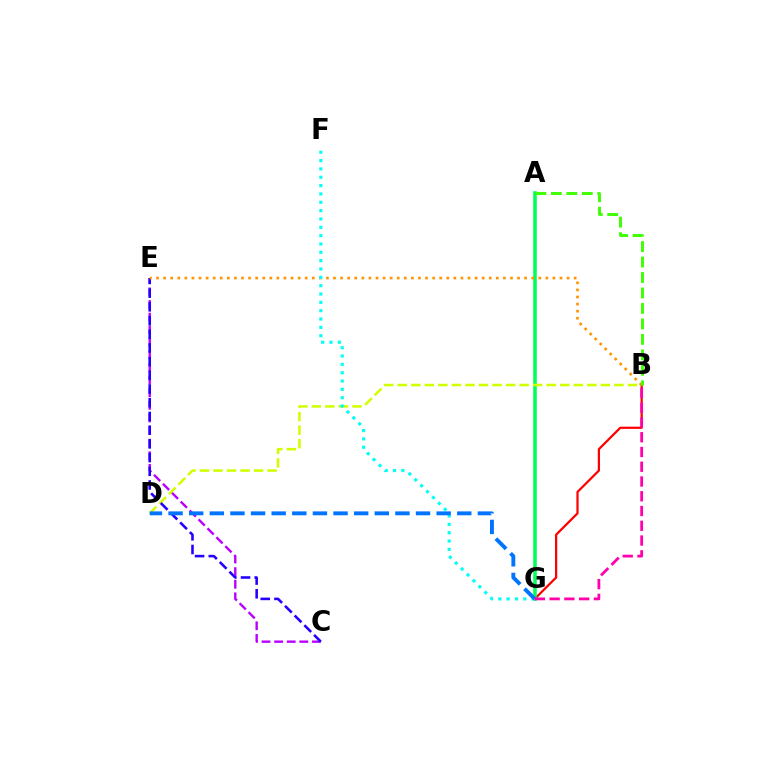{('B', 'G'): [{'color': '#ff0000', 'line_style': 'solid', 'thickness': 1.6}, {'color': '#ff00ac', 'line_style': 'dashed', 'thickness': 2.01}], ('A', 'G'): [{'color': '#00ff5c', 'line_style': 'solid', 'thickness': 2.57}], ('C', 'E'): [{'color': '#b900ff', 'line_style': 'dashed', 'thickness': 1.71}, {'color': '#2500ff', 'line_style': 'dashed', 'thickness': 1.86}], ('B', 'D'): [{'color': '#d1ff00', 'line_style': 'dashed', 'thickness': 1.84}], ('B', 'E'): [{'color': '#ff9400', 'line_style': 'dotted', 'thickness': 1.92}], ('F', 'G'): [{'color': '#00fff6', 'line_style': 'dotted', 'thickness': 2.27}], ('A', 'B'): [{'color': '#3dff00', 'line_style': 'dashed', 'thickness': 2.1}], ('D', 'G'): [{'color': '#0074ff', 'line_style': 'dashed', 'thickness': 2.8}]}